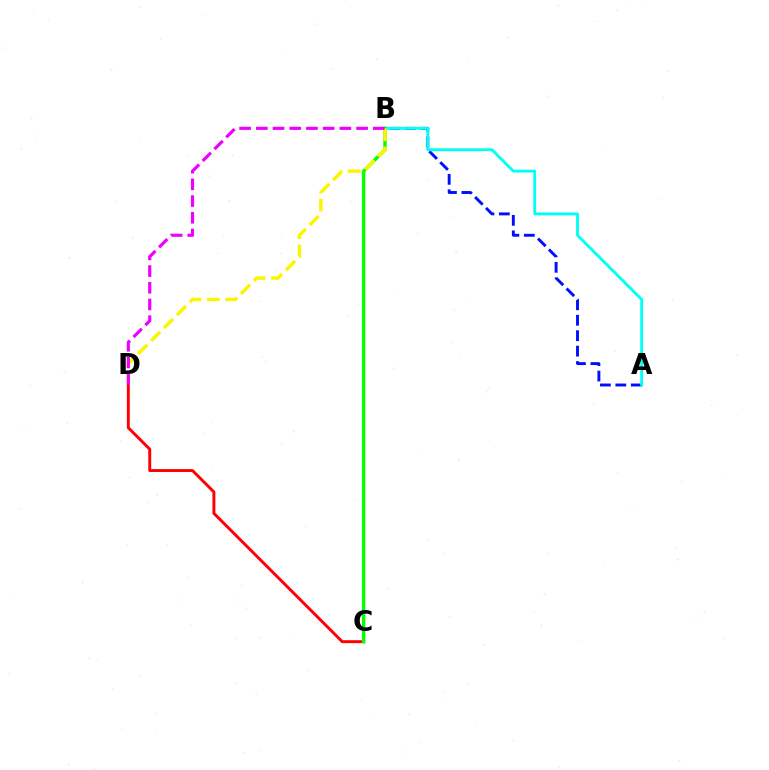{('A', 'B'): [{'color': '#0010ff', 'line_style': 'dashed', 'thickness': 2.1}, {'color': '#00fff6', 'line_style': 'solid', 'thickness': 2.07}], ('C', 'D'): [{'color': '#ff0000', 'line_style': 'solid', 'thickness': 2.11}], ('B', 'C'): [{'color': '#08ff00', 'line_style': 'solid', 'thickness': 2.45}], ('B', 'D'): [{'color': '#fcf500', 'line_style': 'dashed', 'thickness': 2.48}, {'color': '#ee00ff', 'line_style': 'dashed', 'thickness': 2.27}]}